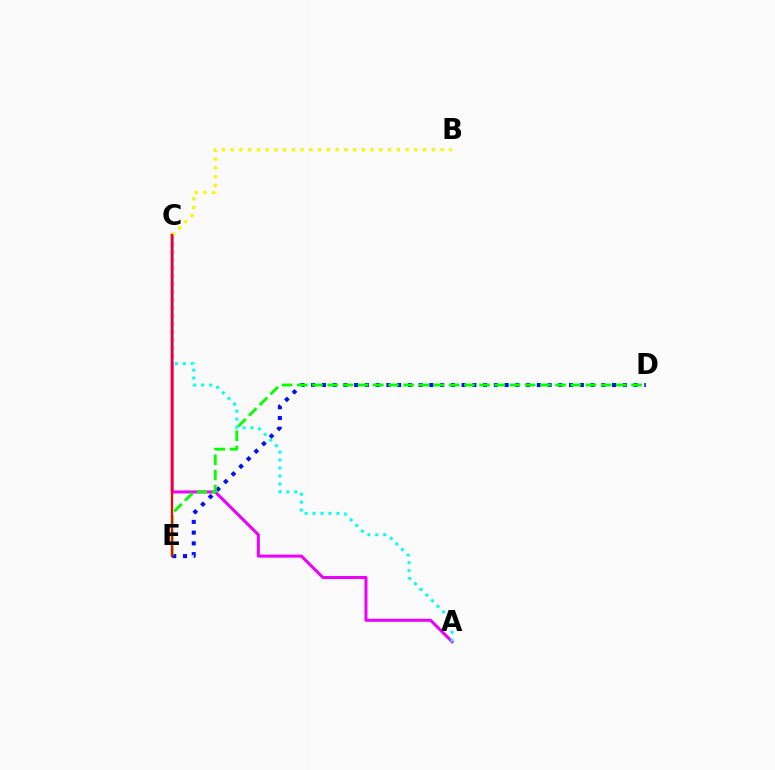{('A', 'C'): [{'color': '#ee00ff', 'line_style': 'solid', 'thickness': 2.18}, {'color': '#00fff6', 'line_style': 'dotted', 'thickness': 2.16}], ('D', 'E'): [{'color': '#0010ff', 'line_style': 'dotted', 'thickness': 2.92}, {'color': '#08ff00', 'line_style': 'dashed', 'thickness': 2.06}], ('B', 'C'): [{'color': '#fcf500', 'line_style': 'dotted', 'thickness': 2.38}], ('C', 'E'): [{'color': '#ff0000', 'line_style': 'solid', 'thickness': 1.59}]}